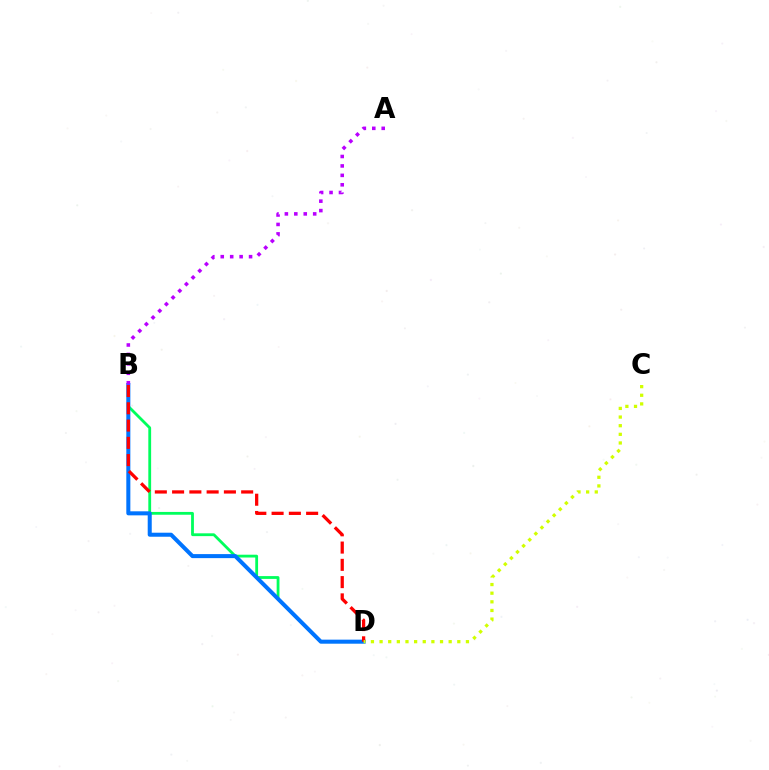{('B', 'D'): [{'color': '#00ff5c', 'line_style': 'solid', 'thickness': 2.02}, {'color': '#0074ff', 'line_style': 'solid', 'thickness': 2.9}, {'color': '#ff0000', 'line_style': 'dashed', 'thickness': 2.35}], ('A', 'B'): [{'color': '#b900ff', 'line_style': 'dotted', 'thickness': 2.56}], ('C', 'D'): [{'color': '#d1ff00', 'line_style': 'dotted', 'thickness': 2.35}]}